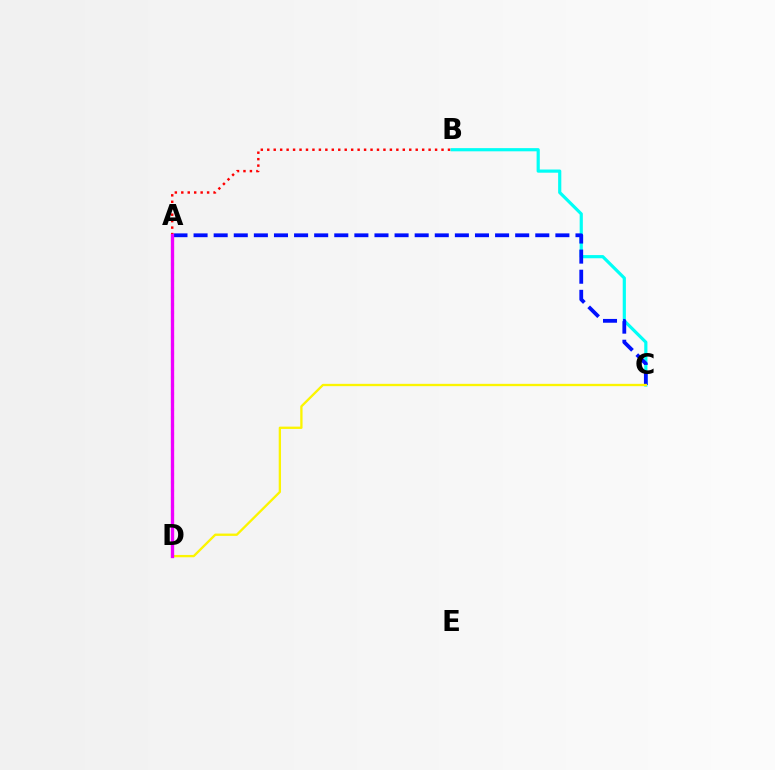{('B', 'C'): [{'color': '#00fff6', 'line_style': 'solid', 'thickness': 2.29}], ('A', 'C'): [{'color': '#0010ff', 'line_style': 'dashed', 'thickness': 2.73}], ('C', 'D'): [{'color': '#fcf500', 'line_style': 'solid', 'thickness': 1.67}], ('A', 'B'): [{'color': '#ff0000', 'line_style': 'dotted', 'thickness': 1.75}], ('A', 'D'): [{'color': '#08ff00', 'line_style': 'dotted', 'thickness': 2.19}, {'color': '#ee00ff', 'line_style': 'solid', 'thickness': 2.4}]}